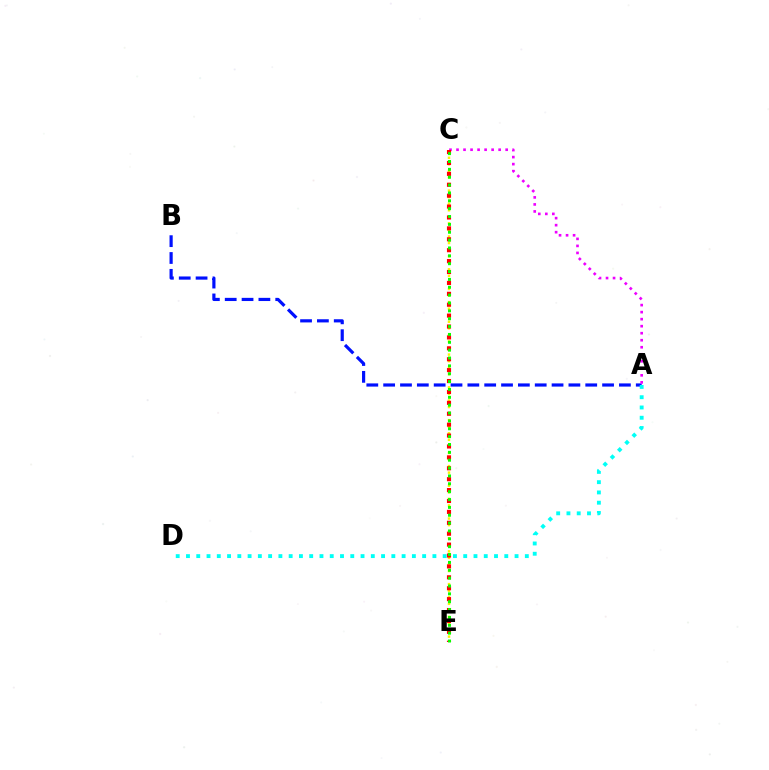{('C', 'E'): [{'color': '#fcf500', 'line_style': 'dotted', 'thickness': 1.78}, {'color': '#ff0000', 'line_style': 'dotted', 'thickness': 2.96}, {'color': '#08ff00', 'line_style': 'dotted', 'thickness': 2.14}], ('A', 'B'): [{'color': '#0010ff', 'line_style': 'dashed', 'thickness': 2.29}], ('A', 'D'): [{'color': '#00fff6', 'line_style': 'dotted', 'thickness': 2.79}], ('A', 'C'): [{'color': '#ee00ff', 'line_style': 'dotted', 'thickness': 1.91}]}